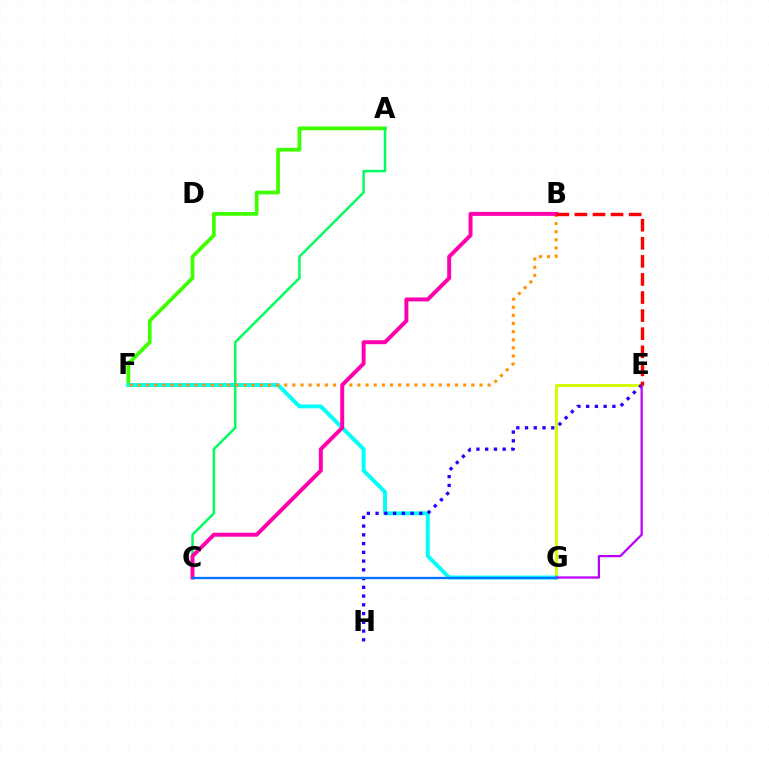{('A', 'F'): [{'color': '#3dff00', 'line_style': 'solid', 'thickness': 2.7}], ('E', 'G'): [{'color': '#d1ff00', 'line_style': 'solid', 'thickness': 2.1}, {'color': '#b900ff', 'line_style': 'solid', 'thickness': 1.62}], ('F', 'G'): [{'color': '#00fff6', 'line_style': 'solid', 'thickness': 2.82}], ('A', 'C'): [{'color': '#00ff5c', 'line_style': 'solid', 'thickness': 1.79}], ('B', 'F'): [{'color': '#ff9400', 'line_style': 'dotted', 'thickness': 2.21}], ('E', 'H'): [{'color': '#2500ff', 'line_style': 'dotted', 'thickness': 2.38}], ('B', 'C'): [{'color': '#ff00ac', 'line_style': 'solid', 'thickness': 2.84}], ('B', 'E'): [{'color': '#ff0000', 'line_style': 'dashed', 'thickness': 2.46}], ('C', 'G'): [{'color': '#0074ff', 'line_style': 'solid', 'thickness': 1.67}]}